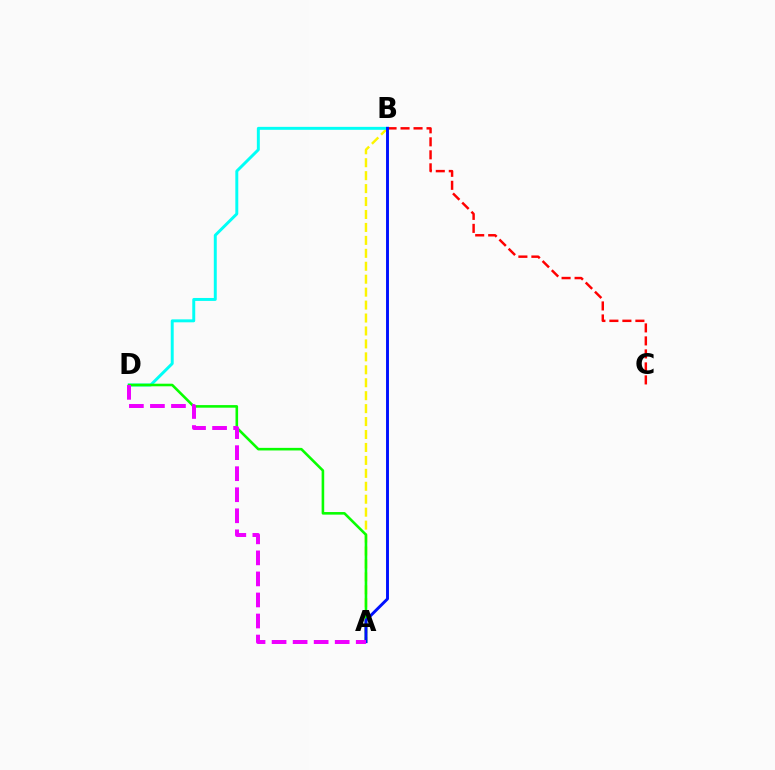{('A', 'B'): [{'color': '#fcf500', 'line_style': 'dashed', 'thickness': 1.76}, {'color': '#0010ff', 'line_style': 'solid', 'thickness': 2.11}], ('B', 'C'): [{'color': '#ff0000', 'line_style': 'dashed', 'thickness': 1.77}], ('B', 'D'): [{'color': '#00fff6', 'line_style': 'solid', 'thickness': 2.12}], ('A', 'D'): [{'color': '#08ff00', 'line_style': 'solid', 'thickness': 1.87}, {'color': '#ee00ff', 'line_style': 'dashed', 'thickness': 2.86}]}